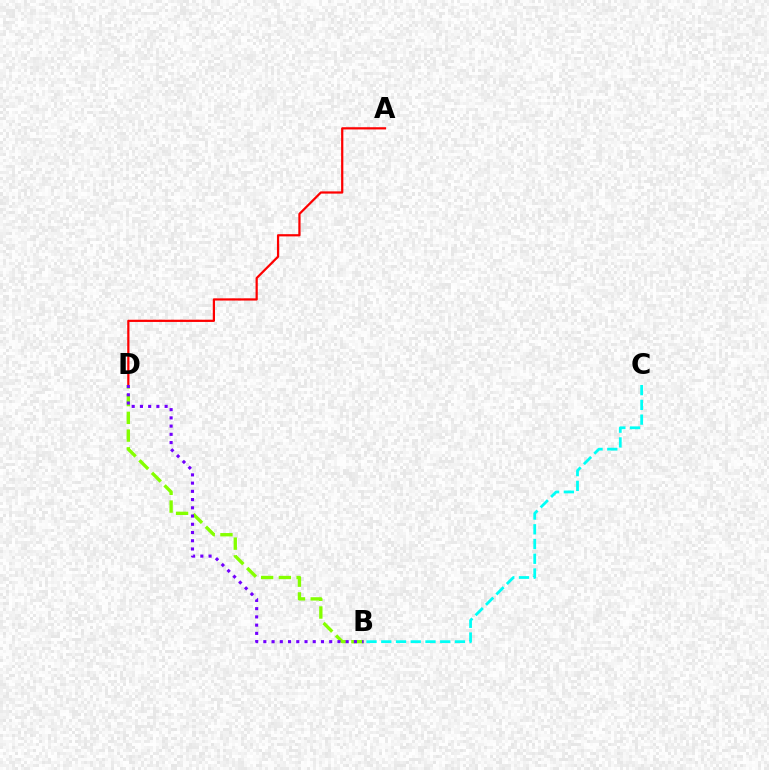{('A', 'D'): [{'color': '#ff0000', 'line_style': 'solid', 'thickness': 1.6}], ('B', 'D'): [{'color': '#84ff00', 'line_style': 'dashed', 'thickness': 2.41}, {'color': '#7200ff', 'line_style': 'dotted', 'thickness': 2.24}], ('B', 'C'): [{'color': '#00fff6', 'line_style': 'dashed', 'thickness': 2.0}]}